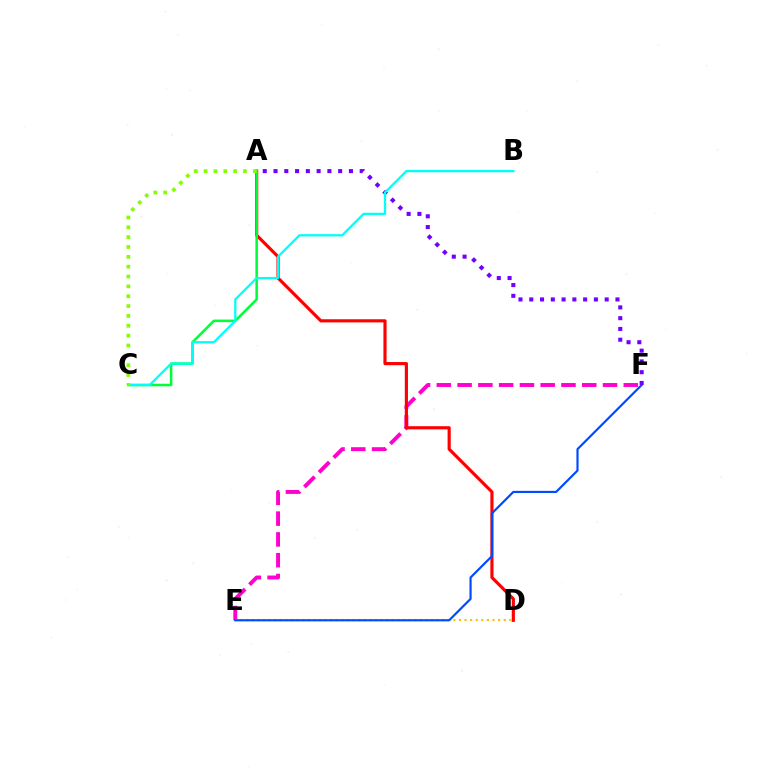{('E', 'F'): [{'color': '#ff00cf', 'line_style': 'dashed', 'thickness': 2.82}, {'color': '#004bff', 'line_style': 'solid', 'thickness': 1.57}], ('A', 'D'): [{'color': '#ff0000', 'line_style': 'solid', 'thickness': 2.27}], ('D', 'E'): [{'color': '#ffbd00', 'line_style': 'dotted', 'thickness': 1.52}], ('A', 'C'): [{'color': '#00ff39', 'line_style': 'solid', 'thickness': 1.83}, {'color': '#84ff00', 'line_style': 'dotted', 'thickness': 2.68}], ('A', 'F'): [{'color': '#7200ff', 'line_style': 'dotted', 'thickness': 2.93}], ('B', 'C'): [{'color': '#00fff6', 'line_style': 'solid', 'thickness': 1.63}]}